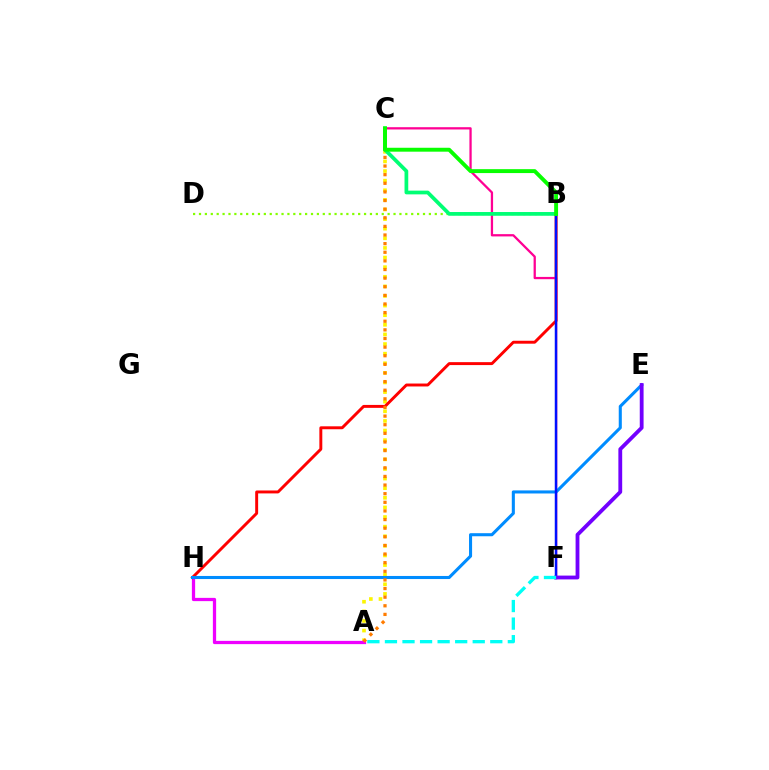{('A', 'C'): [{'color': '#fcf500', 'line_style': 'dotted', 'thickness': 2.61}, {'color': '#ff7c00', 'line_style': 'dotted', 'thickness': 2.34}], ('A', 'H'): [{'color': '#ee00ff', 'line_style': 'solid', 'thickness': 2.35}], ('B', 'H'): [{'color': '#ff0000', 'line_style': 'solid', 'thickness': 2.11}], ('C', 'F'): [{'color': '#ff0094', 'line_style': 'solid', 'thickness': 1.64}], ('E', 'H'): [{'color': '#008cff', 'line_style': 'solid', 'thickness': 2.21}], ('B', 'F'): [{'color': '#0010ff', 'line_style': 'solid', 'thickness': 1.77}], ('B', 'D'): [{'color': '#84ff00', 'line_style': 'dotted', 'thickness': 1.6}], ('B', 'C'): [{'color': '#00ff74', 'line_style': 'solid', 'thickness': 2.68}, {'color': '#08ff00', 'line_style': 'solid', 'thickness': 2.82}], ('E', 'F'): [{'color': '#7200ff', 'line_style': 'solid', 'thickness': 2.75}], ('A', 'F'): [{'color': '#00fff6', 'line_style': 'dashed', 'thickness': 2.38}]}